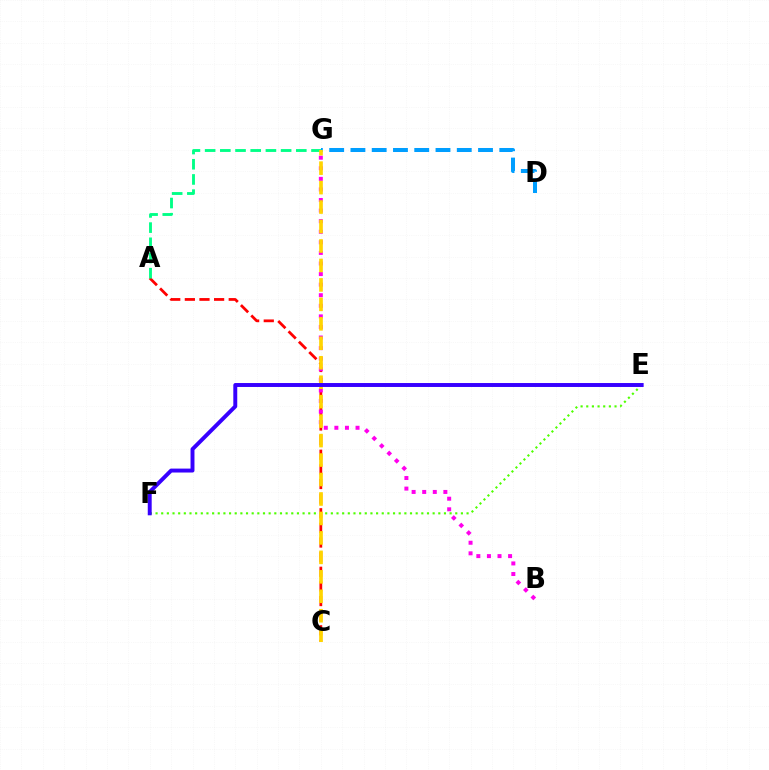{('A', 'C'): [{'color': '#ff0000', 'line_style': 'dashed', 'thickness': 1.99}], ('B', 'G'): [{'color': '#ff00ed', 'line_style': 'dotted', 'thickness': 2.87}], ('A', 'G'): [{'color': '#00ff86', 'line_style': 'dashed', 'thickness': 2.06}], ('E', 'F'): [{'color': '#4fff00', 'line_style': 'dotted', 'thickness': 1.54}, {'color': '#3700ff', 'line_style': 'solid', 'thickness': 2.83}], ('D', 'G'): [{'color': '#009eff', 'line_style': 'dashed', 'thickness': 2.89}], ('C', 'G'): [{'color': '#ffd500', 'line_style': 'dashed', 'thickness': 2.64}]}